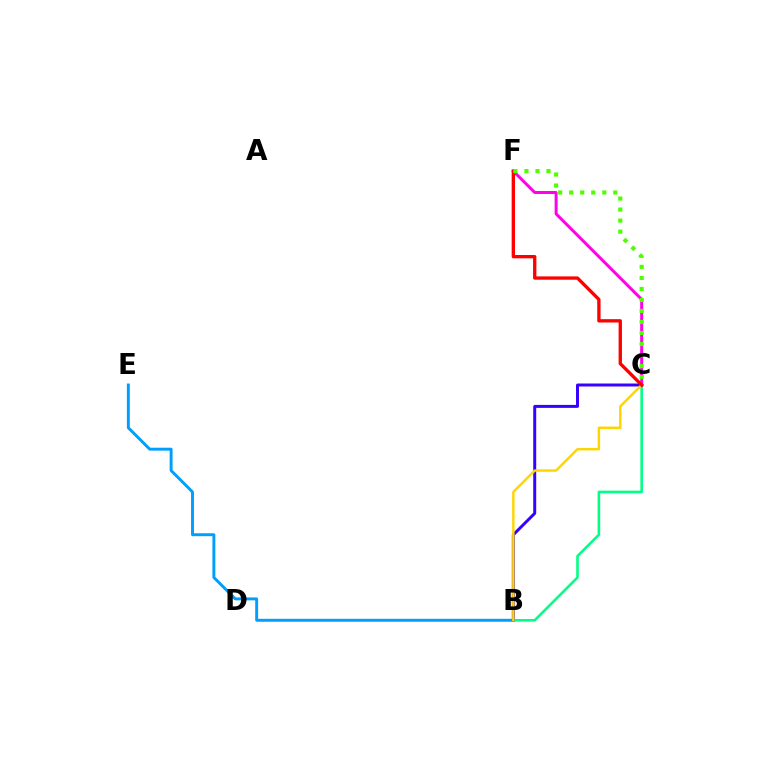{('B', 'C'): [{'color': '#00ff86', 'line_style': 'solid', 'thickness': 1.86}, {'color': '#3700ff', 'line_style': 'solid', 'thickness': 2.14}, {'color': '#ffd500', 'line_style': 'solid', 'thickness': 1.76}], ('C', 'F'): [{'color': '#ff00ed', 'line_style': 'solid', 'thickness': 2.14}, {'color': '#ff0000', 'line_style': 'solid', 'thickness': 2.4}, {'color': '#4fff00', 'line_style': 'dotted', 'thickness': 3.0}], ('B', 'E'): [{'color': '#009eff', 'line_style': 'solid', 'thickness': 2.11}]}